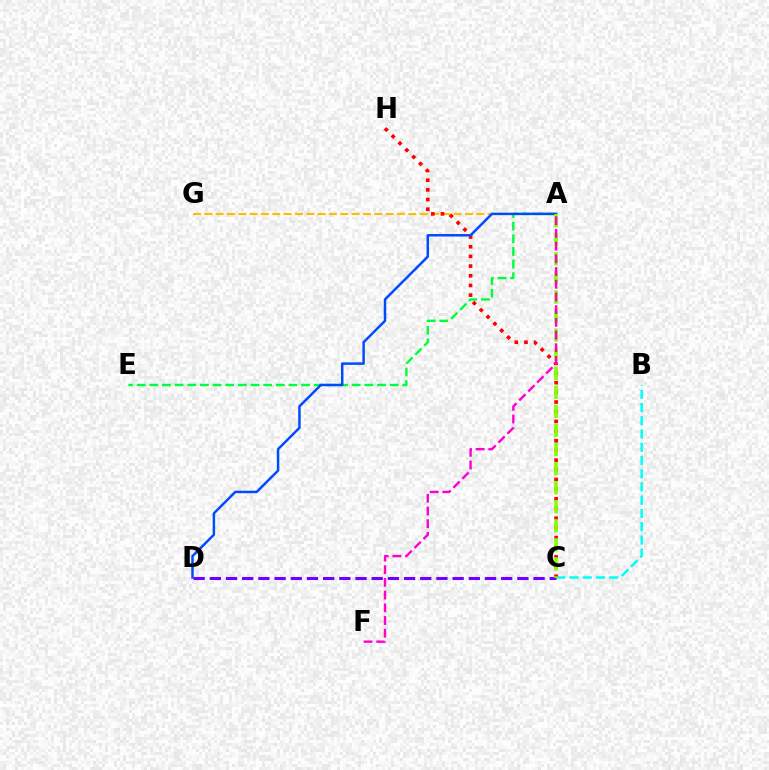{('B', 'C'): [{'color': '#00fff6', 'line_style': 'dashed', 'thickness': 1.8}], ('A', 'G'): [{'color': '#ffbd00', 'line_style': 'dashed', 'thickness': 1.54}], ('A', 'E'): [{'color': '#00ff39', 'line_style': 'dashed', 'thickness': 1.72}], ('C', 'H'): [{'color': '#ff0000', 'line_style': 'dotted', 'thickness': 2.63}], ('C', 'D'): [{'color': '#7200ff', 'line_style': 'dashed', 'thickness': 2.2}], ('A', 'D'): [{'color': '#004bff', 'line_style': 'solid', 'thickness': 1.78}], ('A', 'C'): [{'color': '#84ff00', 'line_style': 'dashed', 'thickness': 2.59}], ('A', 'F'): [{'color': '#ff00cf', 'line_style': 'dashed', 'thickness': 1.73}]}